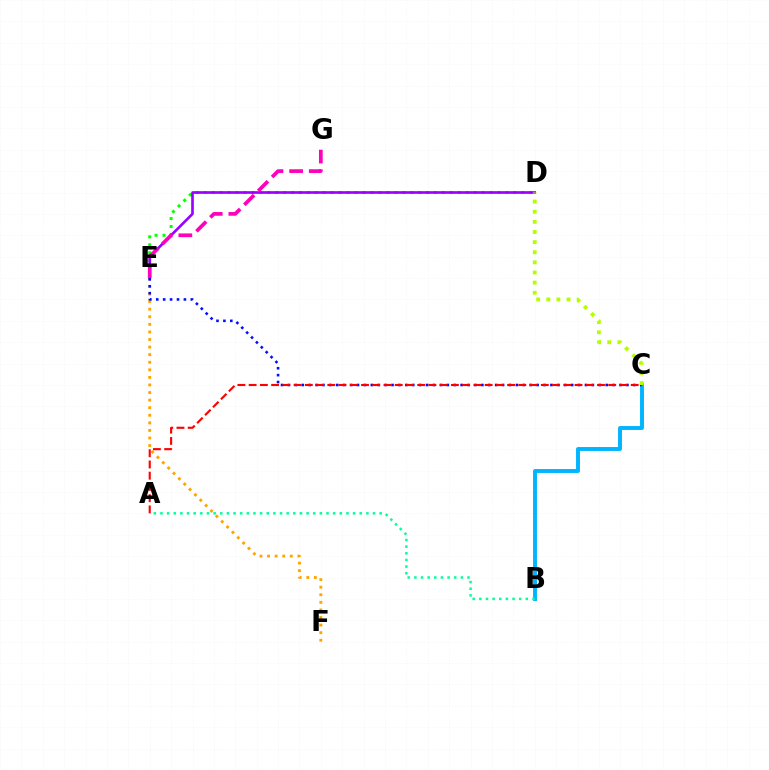{('D', 'E'): [{'color': '#08ff00', 'line_style': 'dotted', 'thickness': 2.16}, {'color': '#9b00ff', 'line_style': 'solid', 'thickness': 1.91}], ('E', 'F'): [{'color': '#ffa500', 'line_style': 'dotted', 'thickness': 2.06}], ('B', 'C'): [{'color': '#00b5ff', 'line_style': 'solid', 'thickness': 2.81}], ('E', 'G'): [{'color': '#ff00bd', 'line_style': 'dashed', 'thickness': 2.67}], ('C', 'E'): [{'color': '#0010ff', 'line_style': 'dotted', 'thickness': 1.88}], ('A', 'B'): [{'color': '#00ff9d', 'line_style': 'dotted', 'thickness': 1.8}], ('C', 'D'): [{'color': '#b3ff00', 'line_style': 'dotted', 'thickness': 2.75}], ('A', 'C'): [{'color': '#ff0000', 'line_style': 'dashed', 'thickness': 1.53}]}